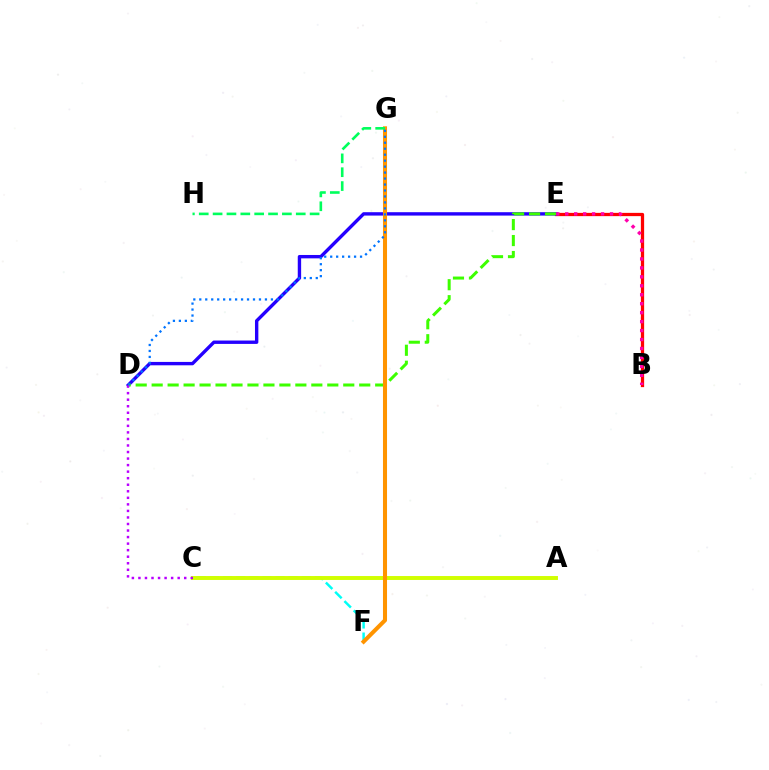{('C', 'F'): [{'color': '#00fff6', 'line_style': 'dashed', 'thickness': 1.78}], ('A', 'C'): [{'color': '#d1ff00', 'line_style': 'solid', 'thickness': 2.83}], ('B', 'E'): [{'color': '#ff0000', 'line_style': 'solid', 'thickness': 2.35}, {'color': '#ff00ac', 'line_style': 'dotted', 'thickness': 2.43}], ('D', 'E'): [{'color': '#2500ff', 'line_style': 'solid', 'thickness': 2.43}, {'color': '#3dff00', 'line_style': 'dashed', 'thickness': 2.17}], ('F', 'G'): [{'color': '#ff9400', 'line_style': 'solid', 'thickness': 2.92}], ('G', 'H'): [{'color': '#00ff5c', 'line_style': 'dashed', 'thickness': 1.88}], ('C', 'D'): [{'color': '#b900ff', 'line_style': 'dotted', 'thickness': 1.78}], ('D', 'G'): [{'color': '#0074ff', 'line_style': 'dotted', 'thickness': 1.62}]}